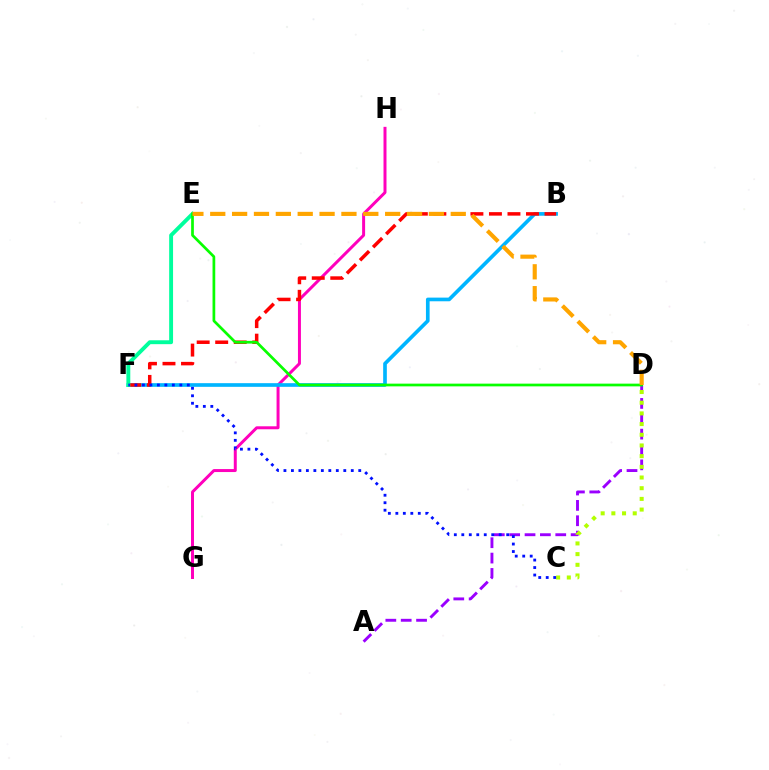{('G', 'H'): [{'color': '#ff00bd', 'line_style': 'solid', 'thickness': 2.15}], ('A', 'D'): [{'color': '#9b00ff', 'line_style': 'dashed', 'thickness': 2.09}], ('B', 'F'): [{'color': '#00b5ff', 'line_style': 'solid', 'thickness': 2.64}, {'color': '#ff0000', 'line_style': 'dashed', 'thickness': 2.52}], ('C', 'D'): [{'color': '#b3ff00', 'line_style': 'dotted', 'thickness': 2.9}], ('E', 'F'): [{'color': '#00ff9d', 'line_style': 'solid', 'thickness': 2.8}], ('C', 'F'): [{'color': '#0010ff', 'line_style': 'dotted', 'thickness': 2.03}], ('D', 'E'): [{'color': '#08ff00', 'line_style': 'solid', 'thickness': 1.96}, {'color': '#ffa500', 'line_style': 'dashed', 'thickness': 2.97}]}